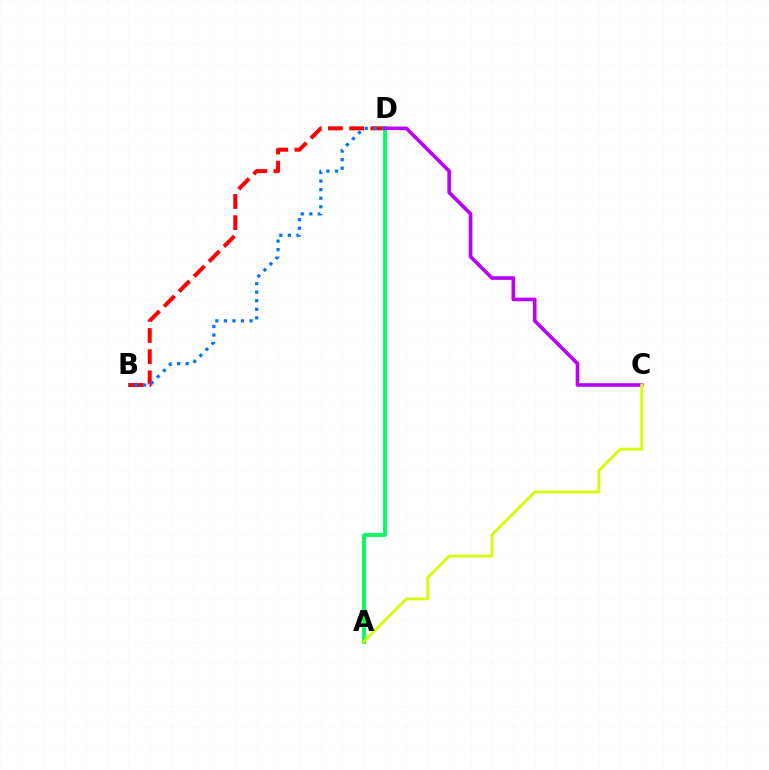{('B', 'D'): [{'color': '#ff0000', 'line_style': 'dashed', 'thickness': 2.88}, {'color': '#0074ff', 'line_style': 'dotted', 'thickness': 2.33}], ('A', 'D'): [{'color': '#00ff5c', 'line_style': 'solid', 'thickness': 2.77}], ('C', 'D'): [{'color': '#b900ff', 'line_style': 'solid', 'thickness': 2.62}], ('A', 'C'): [{'color': '#d1ff00', 'line_style': 'solid', 'thickness': 2.02}]}